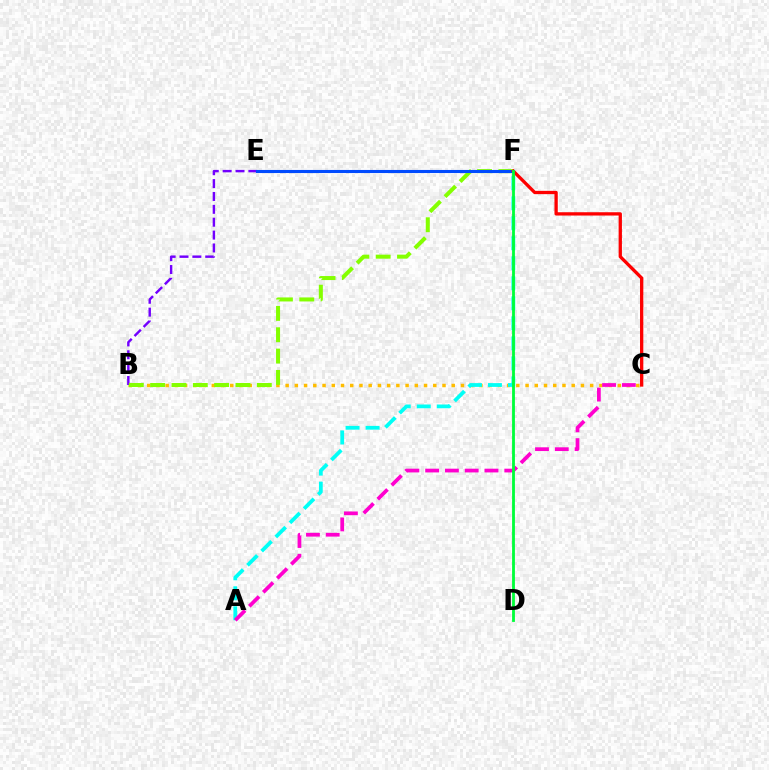{('B', 'C'): [{'color': '#ffbd00', 'line_style': 'dotted', 'thickness': 2.51}], ('B', 'E'): [{'color': '#7200ff', 'line_style': 'dashed', 'thickness': 1.75}], ('B', 'F'): [{'color': '#84ff00', 'line_style': 'dashed', 'thickness': 2.9}], ('A', 'F'): [{'color': '#00fff6', 'line_style': 'dashed', 'thickness': 2.72}], ('A', 'C'): [{'color': '#ff00cf', 'line_style': 'dashed', 'thickness': 2.69}], ('E', 'F'): [{'color': '#004bff', 'line_style': 'solid', 'thickness': 2.22}], ('C', 'F'): [{'color': '#ff0000', 'line_style': 'solid', 'thickness': 2.38}], ('D', 'F'): [{'color': '#00ff39', 'line_style': 'solid', 'thickness': 2.03}]}